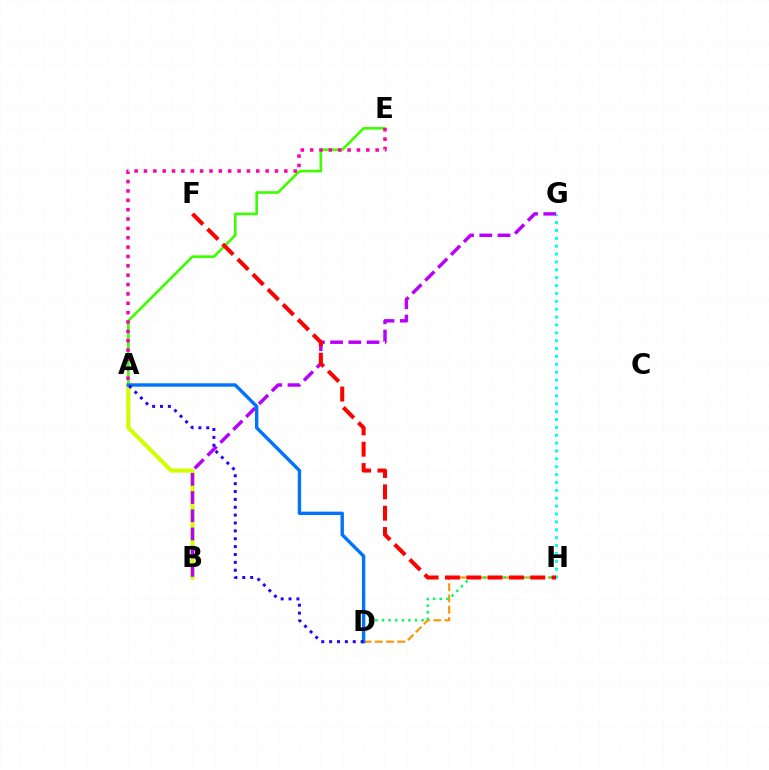{('G', 'H'): [{'color': '#00fff6', 'line_style': 'dotted', 'thickness': 2.14}], ('A', 'E'): [{'color': '#3dff00', 'line_style': 'solid', 'thickness': 1.89}, {'color': '#ff00ac', 'line_style': 'dotted', 'thickness': 2.54}], ('A', 'B'): [{'color': '#d1ff00', 'line_style': 'solid', 'thickness': 2.97}], ('D', 'H'): [{'color': '#ff9400', 'line_style': 'dashed', 'thickness': 1.53}, {'color': '#00ff5c', 'line_style': 'dotted', 'thickness': 1.79}], ('B', 'G'): [{'color': '#b900ff', 'line_style': 'dashed', 'thickness': 2.47}], ('F', 'H'): [{'color': '#ff0000', 'line_style': 'dashed', 'thickness': 2.9}], ('A', 'D'): [{'color': '#0074ff', 'line_style': 'solid', 'thickness': 2.45}, {'color': '#2500ff', 'line_style': 'dotted', 'thickness': 2.14}]}